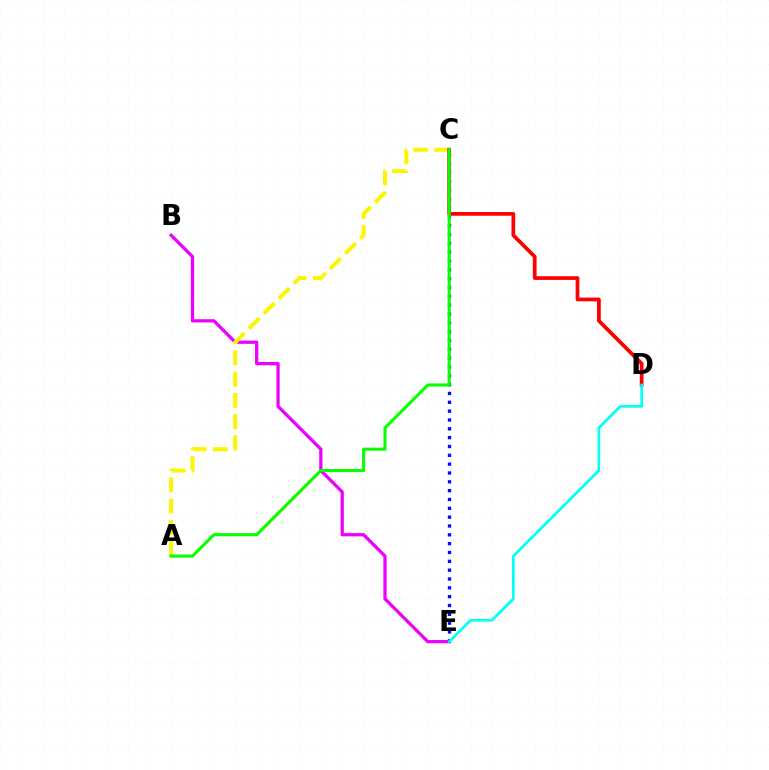{('B', 'E'): [{'color': '#ee00ff', 'line_style': 'solid', 'thickness': 2.35}], ('A', 'C'): [{'color': '#fcf500', 'line_style': 'dashed', 'thickness': 2.88}, {'color': '#08ff00', 'line_style': 'solid', 'thickness': 2.23}], ('C', 'E'): [{'color': '#0010ff', 'line_style': 'dotted', 'thickness': 2.4}], ('C', 'D'): [{'color': '#ff0000', 'line_style': 'solid', 'thickness': 2.69}], ('D', 'E'): [{'color': '#00fff6', 'line_style': 'solid', 'thickness': 1.92}]}